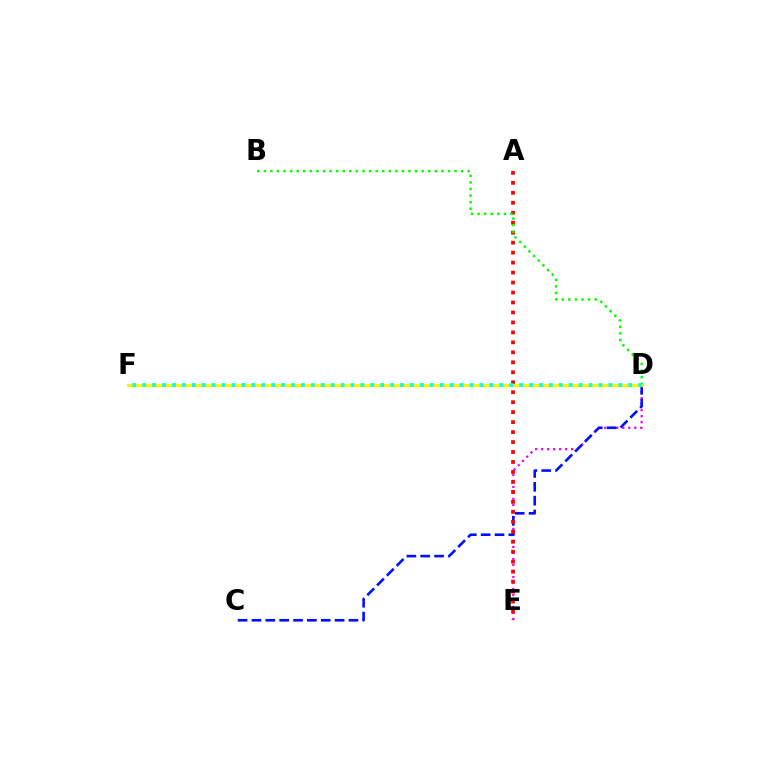{('D', 'E'): [{'color': '#ee00ff', 'line_style': 'dotted', 'thickness': 1.63}], ('C', 'D'): [{'color': '#0010ff', 'line_style': 'dashed', 'thickness': 1.88}], ('A', 'E'): [{'color': '#ff0000', 'line_style': 'dotted', 'thickness': 2.71}], ('B', 'D'): [{'color': '#08ff00', 'line_style': 'dotted', 'thickness': 1.79}], ('D', 'F'): [{'color': '#fcf500', 'line_style': 'solid', 'thickness': 2.31}, {'color': '#00fff6', 'line_style': 'dotted', 'thickness': 2.69}]}